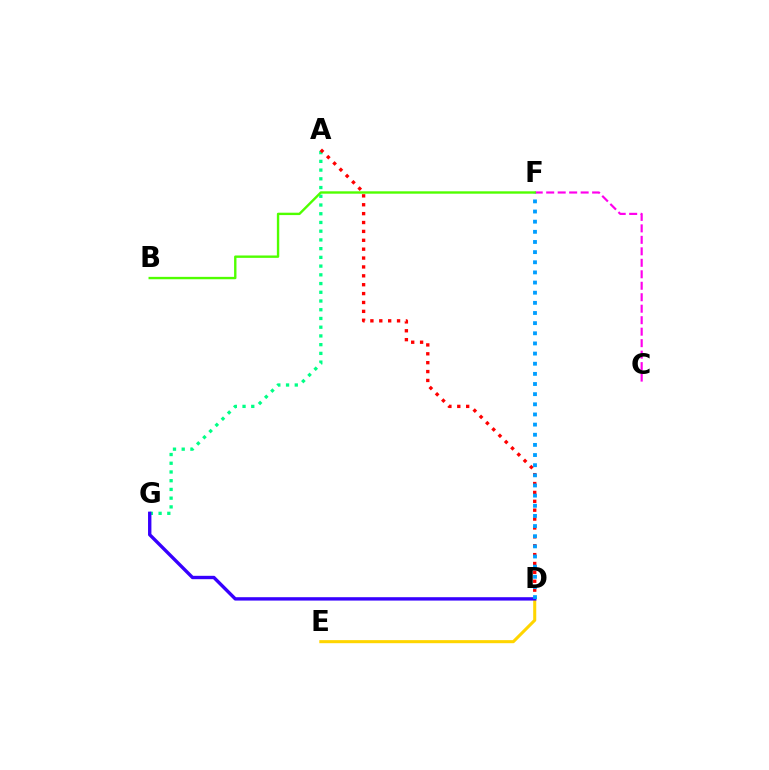{('C', 'F'): [{'color': '#ff00ed', 'line_style': 'dashed', 'thickness': 1.56}], ('A', 'G'): [{'color': '#00ff86', 'line_style': 'dotted', 'thickness': 2.37}], ('B', 'F'): [{'color': '#4fff00', 'line_style': 'solid', 'thickness': 1.72}], ('D', 'E'): [{'color': '#ffd500', 'line_style': 'solid', 'thickness': 2.2}], ('D', 'G'): [{'color': '#3700ff', 'line_style': 'solid', 'thickness': 2.43}], ('A', 'D'): [{'color': '#ff0000', 'line_style': 'dotted', 'thickness': 2.41}], ('D', 'F'): [{'color': '#009eff', 'line_style': 'dotted', 'thickness': 2.76}]}